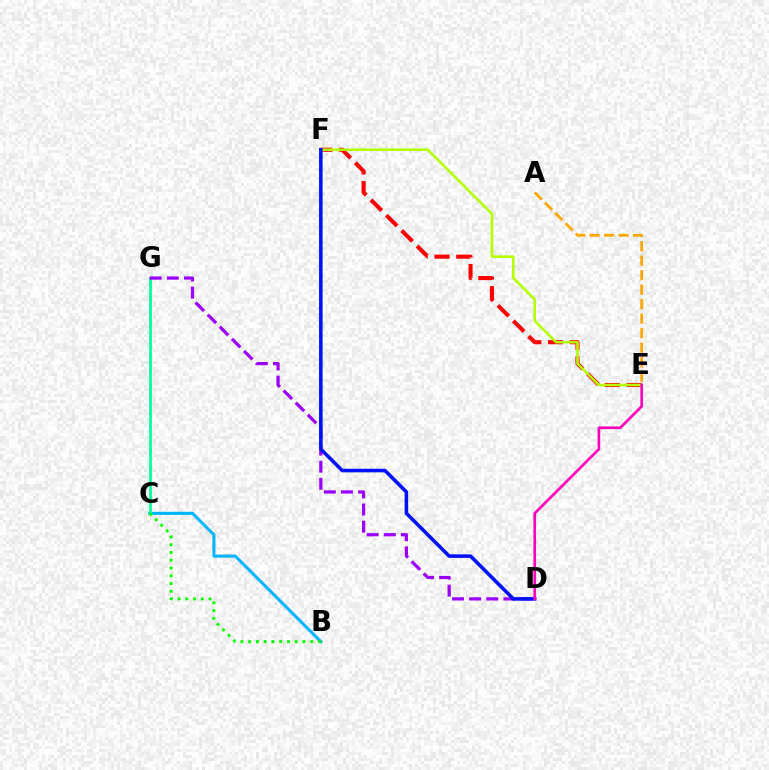{('B', 'C'): [{'color': '#00b5ff', 'line_style': 'solid', 'thickness': 2.22}, {'color': '#08ff00', 'line_style': 'dotted', 'thickness': 2.11}], ('E', 'F'): [{'color': '#ff0000', 'line_style': 'dashed', 'thickness': 2.96}, {'color': '#b3ff00', 'line_style': 'solid', 'thickness': 1.87}], ('A', 'E'): [{'color': '#ffa500', 'line_style': 'dashed', 'thickness': 1.97}], ('C', 'G'): [{'color': '#00ff9d', 'line_style': 'solid', 'thickness': 1.98}], ('D', 'G'): [{'color': '#9b00ff', 'line_style': 'dashed', 'thickness': 2.33}], ('D', 'F'): [{'color': '#0010ff', 'line_style': 'solid', 'thickness': 2.56}], ('D', 'E'): [{'color': '#ff00bd', 'line_style': 'solid', 'thickness': 1.92}]}